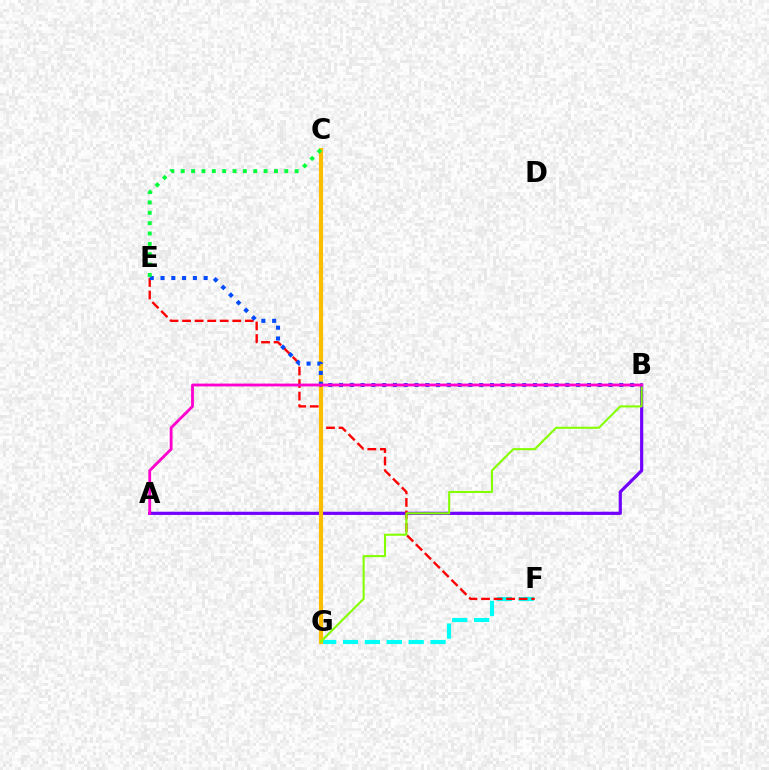{('A', 'B'): [{'color': '#7200ff', 'line_style': 'solid', 'thickness': 2.29}, {'color': '#ff00cf', 'line_style': 'solid', 'thickness': 2.03}], ('F', 'G'): [{'color': '#00fff6', 'line_style': 'dashed', 'thickness': 2.97}], ('E', 'F'): [{'color': '#ff0000', 'line_style': 'dashed', 'thickness': 1.7}], ('C', 'G'): [{'color': '#ffbd00', 'line_style': 'solid', 'thickness': 2.99}], ('B', 'G'): [{'color': '#84ff00', 'line_style': 'solid', 'thickness': 1.51}], ('B', 'E'): [{'color': '#004bff', 'line_style': 'dotted', 'thickness': 2.93}], ('C', 'E'): [{'color': '#00ff39', 'line_style': 'dotted', 'thickness': 2.81}]}